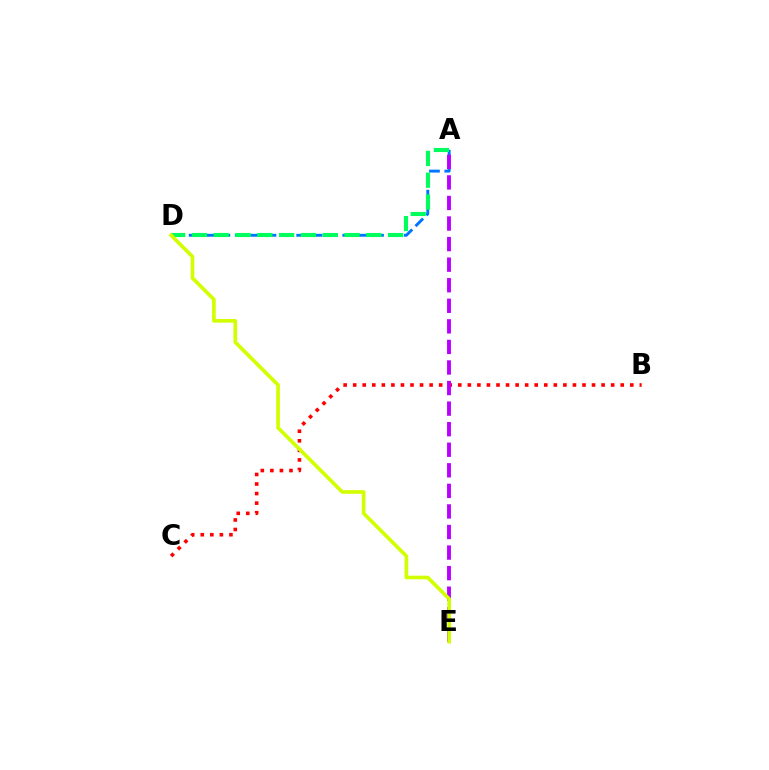{('A', 'D'): [{'color': '#0074ff', 'line_style': 'dashed', 'thickness': 2.09}, {'color': '#00ff5c', 'line_style': 'dashed', 'thickness': 2.96}], ('B', 'C'): [{'color': '#ff0000', 'line_style': 'dotted', 'thickness': 2.6}], ('A', 'E'): [{'color': '#b900ff', 'line_style': 'dashed', 'thickness': 2.79}], ('D', 'E'): [{'color': '#d1ff00', 'line_style': 'solid', 'thickness': 2.63}]}